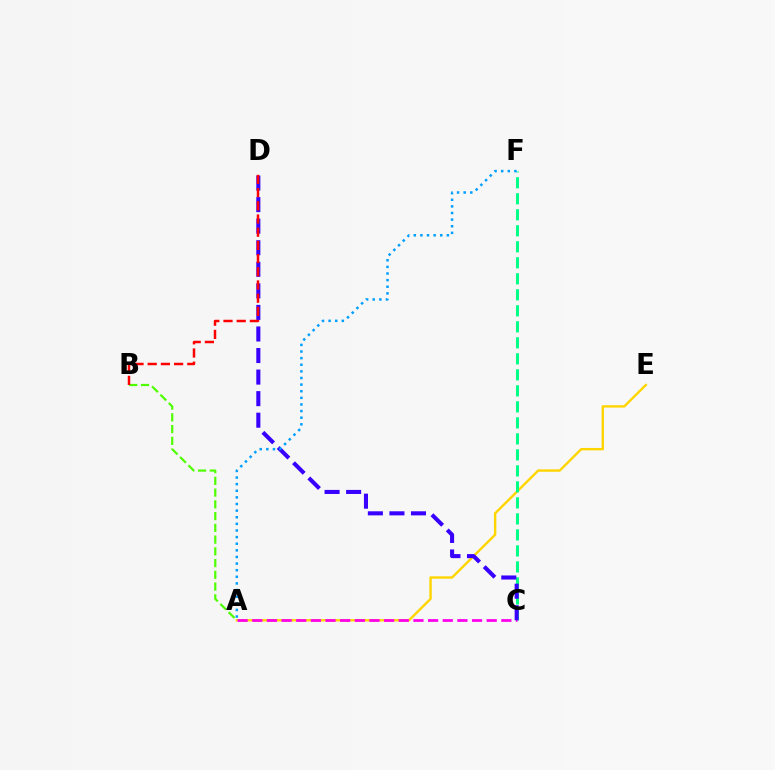{('A', 'B'): [{'color': '#4fff00', 'line_style': 'dashed', 'thickness': 1.6}], ('A', 'E'): [{'color': '#ffd500', 'line_style': 'solid', 'thickness': 1.72}], ('C', 'F'): [{'color': '#00ff86', 'line_style': 'dashed', 'thickness': 2.17}], ('A', 'C'): [{'color': '#ff00ed', 'line_style': 'dashed', 'thickness': 1.99}], ('C', 'D'): [{'color': '#3700ff', 'line_style': 'dashed', 'thickness': 2.93}], ('B', 'D'): [{'color': '#ff0000', 'line_style': 'dashed', 'thickness': 1.79}], ('A', 'F'): [{'color': '#009eff', 'line_style': 'dotted', 'thickness': 1.8}]}